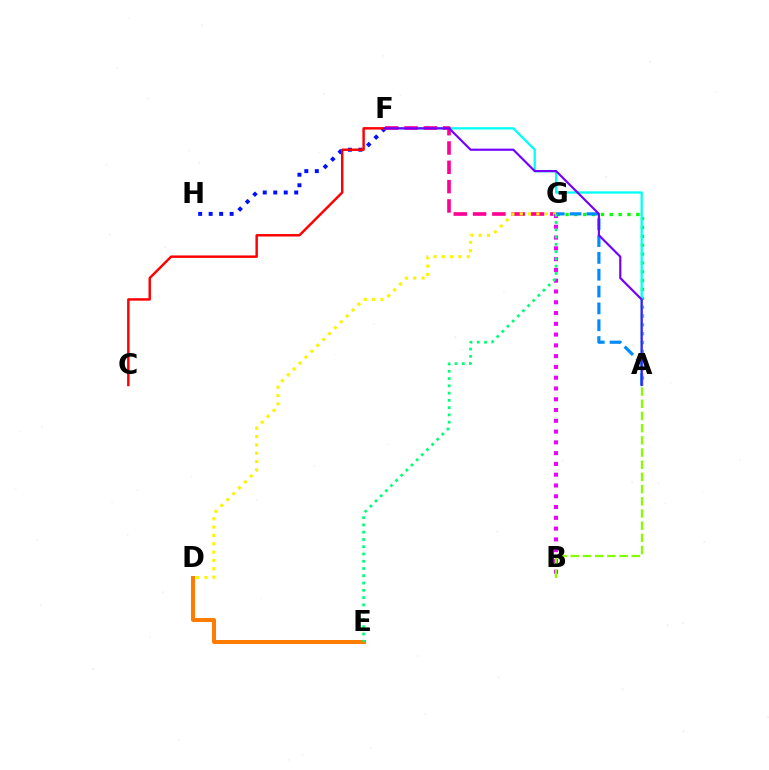{('A', 'G'): [{'color': '#08ff00', 'line_style': 'dotted', 'thickness': 2.4}, {'color': '#008cff', 'line_style': 'dashed', 'thickness': 2.29}], ('F', 'H'): [{'color': '#0010ff', 'line_style': 'dotted', 'thickness': 2.85}], ('A', 'F'): [{'color': '#00fff6', 'line_style': 'solid', 'thickness': 1.65}, {'color': '#7200ff', 'line_style': 'solid', 'thickness': 1.55}], ('C', 'F'): [{'color': '#ff0000', 'line_style': 'solid', 'thickness': 1.76}], ('F', 'G'): [{'color': '#ff0094', 'line_style': 'dashed', 'thickness': 2.62}], ('D', 'G'): [{'color': '#fcf500', 'line_style': 'dotted', 'thickness': 2.26}], ('B', 'G'): [{'color': '#ee00ff', 'line_style': 'dotted', 'thickness': 2.93}], ('A', 'B'): [{'color': '#84ff00', 'line_style': 'dashed', 'thickness': 1.66}], ('D', 'E'): [{'color': '#ff7c00', 'line_style': 'solid', 'thickness': 2.86}], ('E', 'G'): [{'color': '#00ff74', 'line_style': 'dotted', 'thickness': 1.98}]}